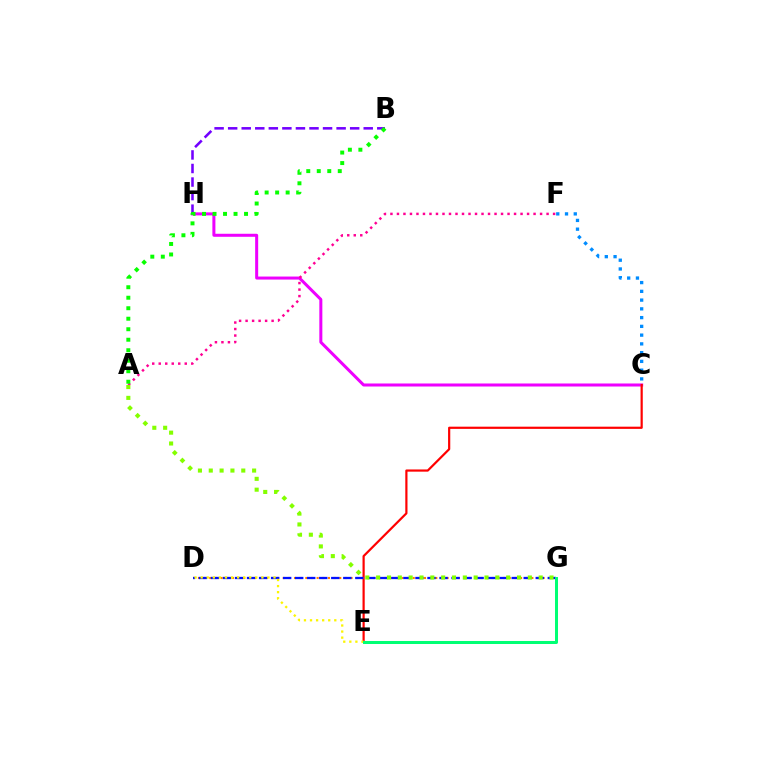{('C', 'H'): [{'color': '#ee00ff', 'line_style': 'solid', 'thickness': 2.17}], ('C', 'E'): [{'color': '#ff0000', 'line_style': 'solid', 'thickness': 1.58}], ('E', 'G'): [{'color': '#00fff6', 'line_style': 'dotted', 'thickness': 1.84}, {'color': '#00ff74', 'line_style': 'solid', 'thickness': 2.17}], ('B', 'H'): [{'color': '#7200ff', 'line_style': 'dashed', 'thickness': 1.84}], ('A', 'F'): [{'color': '#ff0094', 'line_style': 'dotted', 'thickness': 1.77}], ('D', 'G'): [{'color': '#ff7c00', 'line_style': 'dotted', 'thickness': 1.54}, {'color': '#0010ff', 'line_style': 'dashed', 'thickness': 1.63}], ('A', 'B'): [{'color': '#08ff00', 'line_style': 'dotted', 'thickness': 2.85}], ('D', 'E'): [{'color': '#fcf500', 'line_style': 'dotted', 'thickness': 1.65}], ('A', 'G'): [{'color': '#84ff00', 'line_style': 'dotted', 'thickness': 2.94}], ('C', 'F'): [{'color': '#008cff', 'line_style': 'dotted', 'thickness': 2.38}]}